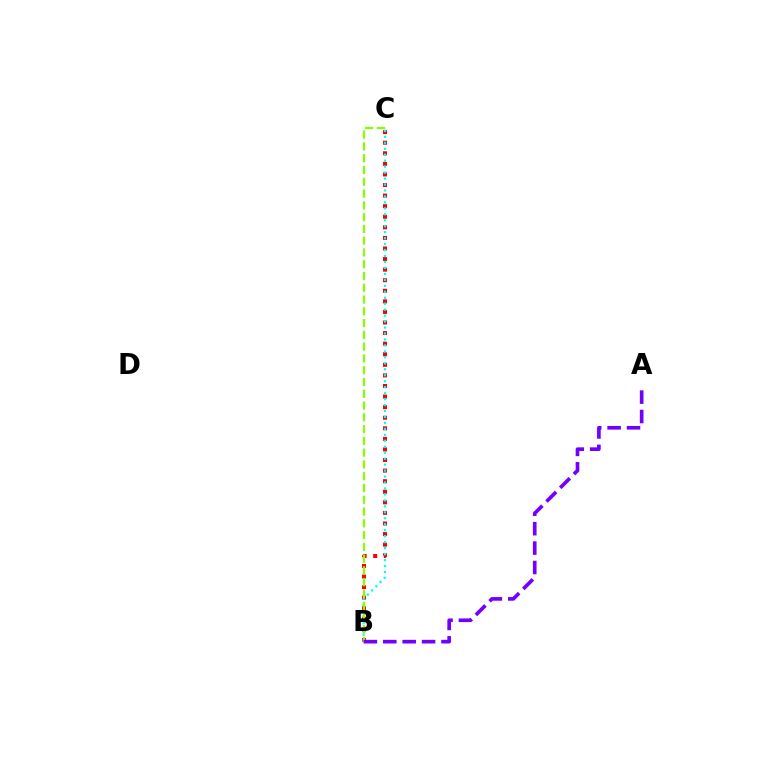{('B', 'C'): [{'color': '#ff0000', 'line_style': 'dotted', 'thickness': 2.87}, {'color': '#00fff6', 'line_style': 'dotted', 'thickness': 1.62}, {'color': '#84ff00', 'line_style': 'dashed', 'thickness': 1.6}], ('A', 'B'): [{'color': '#7200ff', 'line_style': 'dashed', 'thickness': 2.64}]}